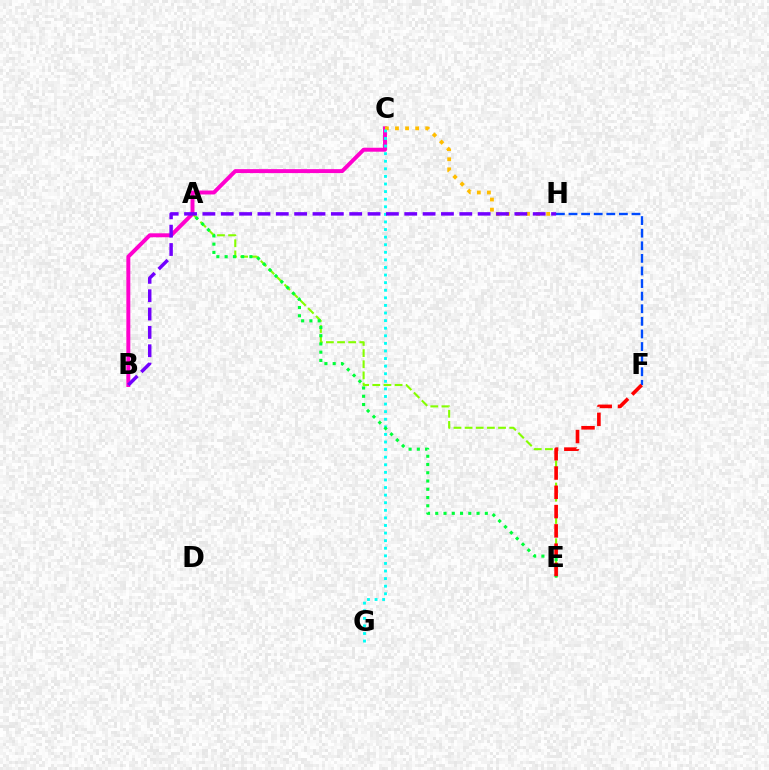{('F', 'H'): [{'color': '#004bff', 'line_style': 'dashed', 'thickness': 1.71}], ('B', 'C'): [{'color': '#ff00cf', 'line_style': 'solid', 'thickness': 2.84}], ('A', 'E'): [{'color': '#84ff00', 'line_style': 'dashed', 'thickness': 1.51}, {'color': '#00ff39', 'line_style': 'dotted', 'thickness': 2.24}], ('C', 'H'): [{'color': '#ffbd00', 'line_style': 'dotted', 'thickness': 2.74}], ('C', 'G'): [{'color': '#00fff6', 'line_style': 'dotted', 'thickness': 2.06}], ('E', 'F'): [{'color': '#ff0000', 'line_style': 'dashed', 'thickness': 2.62}], ('B', 'H'): [{'color': '#7200ff', 'line_style': 'dashed', 'thickness': 2.49}]}